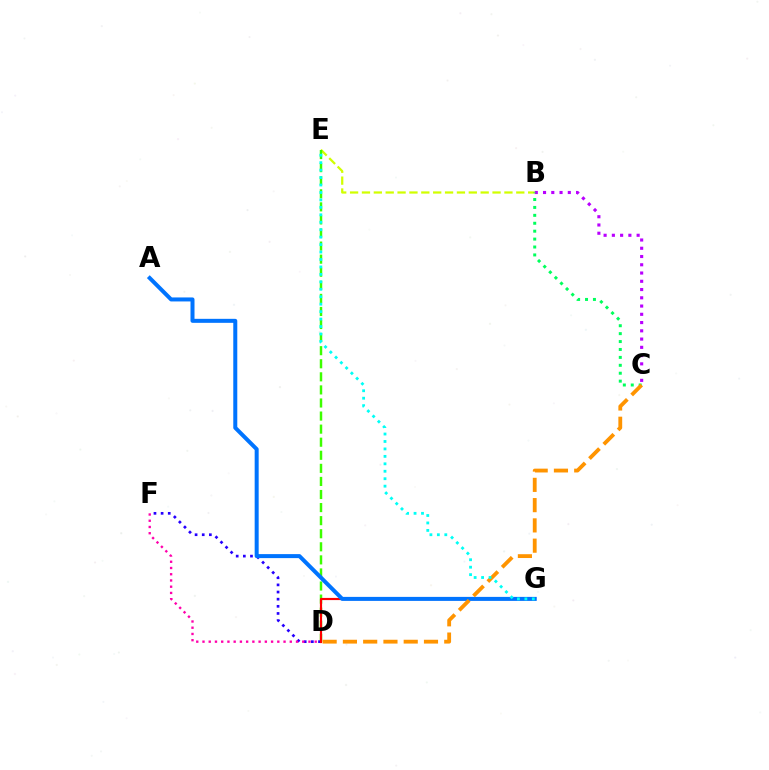{('B', 'E'): [{'color': '#d1ff00', 'line_style': 'dashed', 'thickness': 1.61}], ('D', 'E'): [{'color': '#3dff00', 'line_style': 'dashed', 'thickness': 1.78}], ('D', 'F'): [{'color': '#2500ff', 'line_style': 'dotted', 'thickness': 1.94}, {'color': '#ff00ac', 'line_style': 'dotted', 'thickness': 1.69}], ('D', 'G'): [{'color': '#ff0000', 'line_style': 'solid', 'thickness': 1.57}], ('B', 'C'): [{'color': '#b900ff', 'line_style': 'dotted', 'thickness': 2.24}, {'color': '#00ff5c', 'line_style': 'dotted', 'thickness': 2.15}], ('A', 'G'): [{'color': '#0074ff', 'line_style': 'solid', 'thickness': 2.88}], ('C', 'D'): [{'color': '#ff9400', 'line_style': 'dashed', 'thickness': 2.75}], ('E', 'G'): [{'color': '#00fff6', 'line_style': 'dotted', 'thickness': 2.02}]}